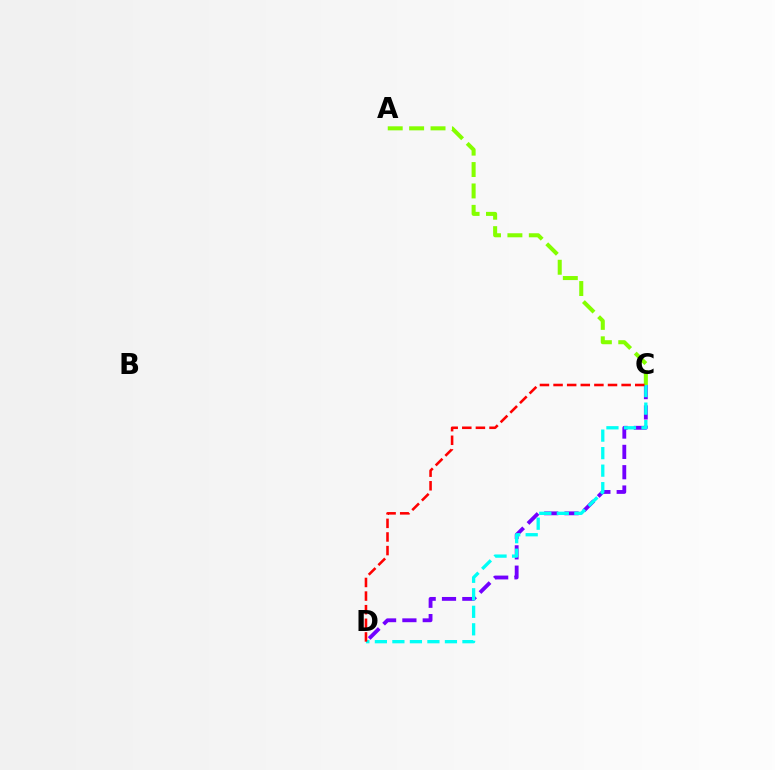{('C', 'D'): [{'color': '#7200ff', 'line_style': 'dashed', 'thickness': 2.76}, {'color': '#00fff6', 'line_style': 'dashed', 'thickness': 2.38}, {'color': '#ff0000', 'line_style': 'dashed', 'thickness': 1.85}], ('A', 'C'): [{'color': '#84ff00', 'line_style': 'dashed', 'thickness': 2.91}]}